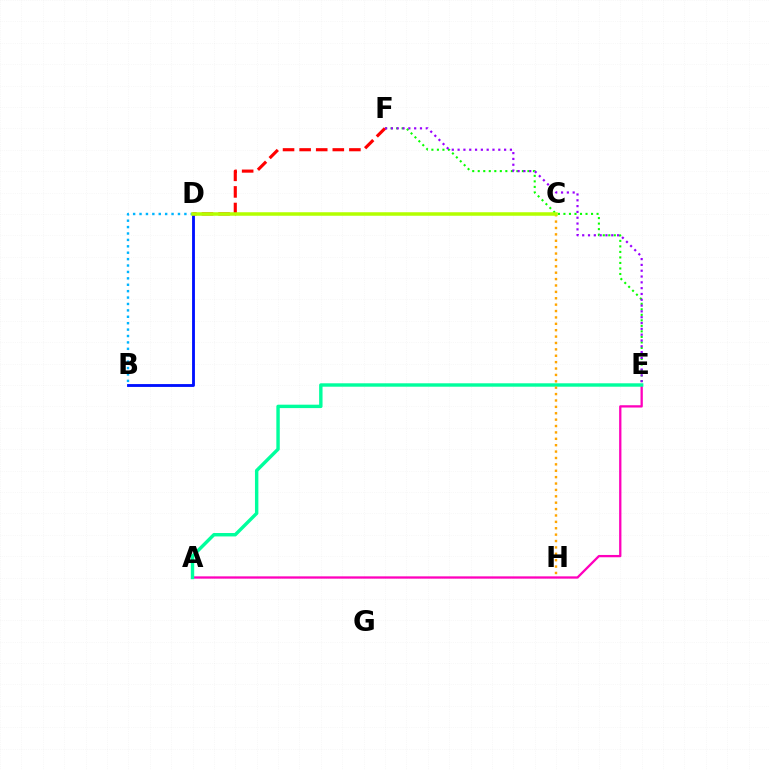{('E', 'F'): [{'color': '#08ff00', 'line_style': 'dotted', 'thickness': 1.5}, {'color': '#9b00ff', 'line_style': 'dotted', 'thickness': 1.58}], ('B', 'D'): [{'color': '#0010ff', 'line_style': 'solid', 'thickness': 2.05}, {'color': '#00b5ff', 'line_style': 'dotted', 'thickness': 1.74}], ('A', 'E'): [{'color': '#ff00bd', 'line_style': 'solid', 'thickness': 1.65}, {'color': '#00ff9d', 'line_style': 'solid', 'thickness': 2.46}], ('D', 'F'): [{'color': '#ff0000', 'line_style': 'dashed', 'thickness': 2.25}], ('C', 'H'): [{'color': '#ffa500', 'line_style': 'dotted', 'thickness': 1.74}], ('C', 'D'): [{'color': '#b3ff00', 'line_style': 'solid', 'thickness': 2.54}]}